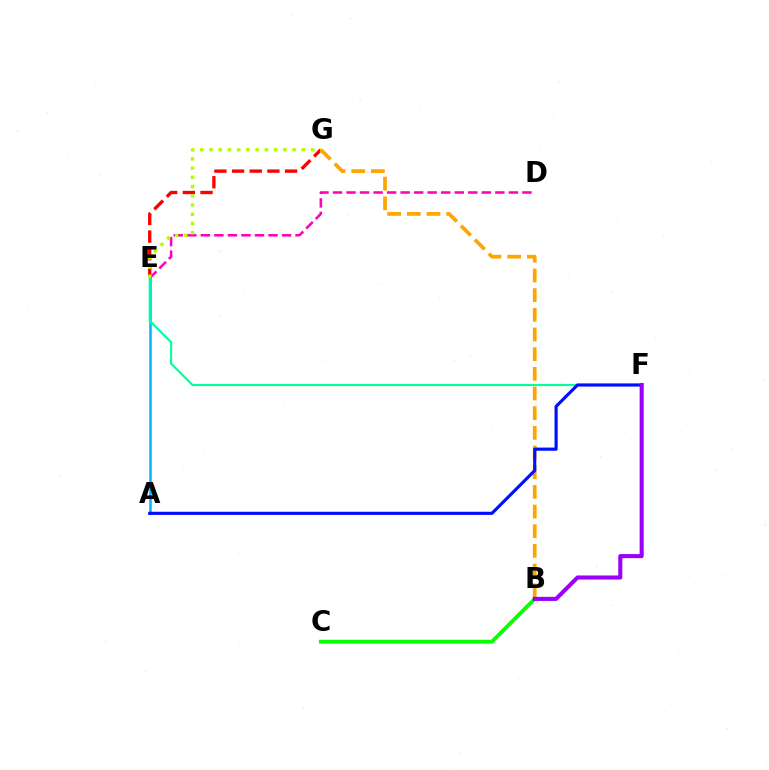{('A', 'E'): [{'color': '#00b5ff', 'line_style': 'solid', 'thickness': 1.82}], ('E', 'G'): [{'color': '#ff0000', 'line_style': 'dashed', 'thickness': 2.4}, {'color': '#b3ff00', 'line_style': 'dotted', 'thickness': 2.51}], ('D', 'E'): [{'color': '#ff00bd', 'line_style': 'dashed', 'thickness': 1.84}], ('E', 'F'): [{'color': '#00ff9d', 'line_style': 'solid', 'thickness': 1.53}], ('B', 'C'): [{'color': '#08ff00', 'line_style': 'solid', 'thickness': 2.73}], ('B', 'G'): [{'color': '#ffa500', 'line_style': 'dashed', 'thickness': 2.67}], ('A', 'F'): [{'color': '#0010ff', 'line_style': 'solid', 'thickness': 2.27}], ('B', 'F'): [{'color': '#9b00ff', 'line_style': 'solid', 'thickness': 2.93}]}